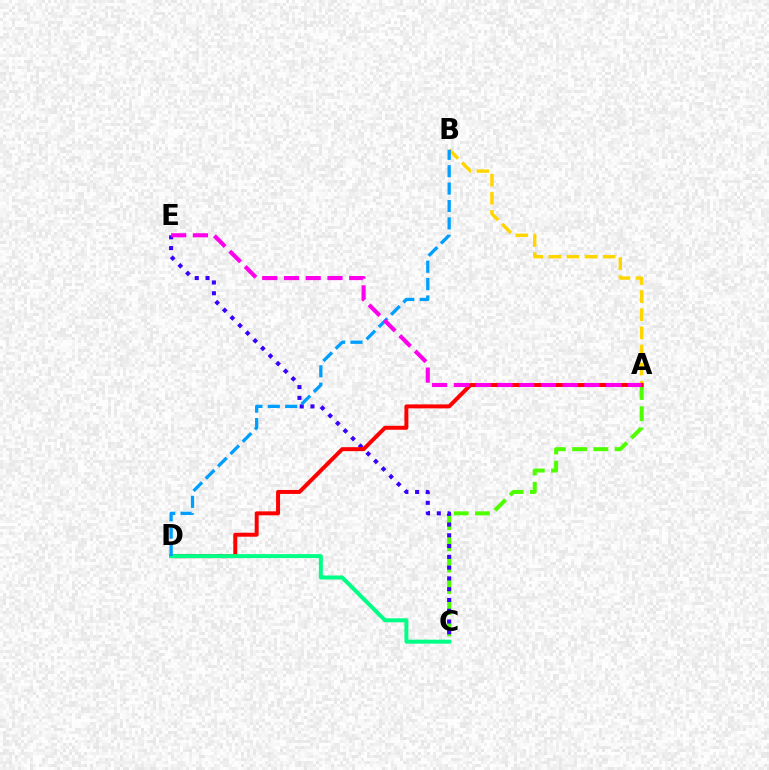{('A', 'B'): [{'color': '#ffd500', 'line_style': 'dashed', 'thickness': 2.46}], ('A', 'C'): [{'color': '#4fff00', 'line_style': 'dashed', 'thickness': 2.89}], ('C', 'E'): [{'color': '#3700ff', 'line_style': 'dotted', 'thickness': 2.93}], ('A', 'D'): [{'color': '#ff0000', 'line_style': 'solid', 'thickness': 2.86}], ('C', 'D'): [{'color': '#00ff86', 'line_style': 'solid', 'thickness': 2.86}], ('B', 'D'): [{'color': '#009eff', 'line_style': 'dashed', 'thickness': 2.36}], ('A', 'E'): [{'color': '#ff00ed', 'line_style': 'dashed', 'thickness': 2.95}]}